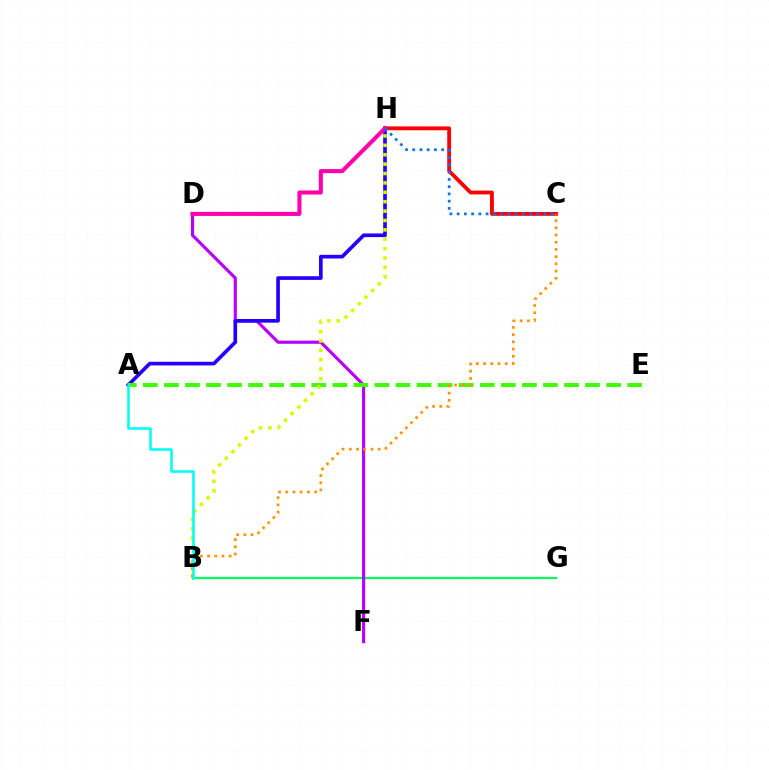{('B', 'G'): [{'color': '#00ff5c', 'line_style': 'solid', 'thickness': 1.6}], ('D', 'F'): [{'color': '#b900ff', 'line_style': 'solid', 'thickness': 2.27}], ('C', 'H'): [{'color': '#ff0000', 'line_style': 'solid', 'thickness': 2.76}, {'color': '#0074ff', 'line_style': 'dotted', 'thickness': 1.97}], ('A', 'H'): [{'color': '#2500ff', 'line_style': 'solid', 'thickness': 2.64}], ('A', 'E'): [{'color': '#3dff00', 'line_style': 'dashed', 'thickness': 2.86}], ('B', 'H'): [{'color': '#d1ff00', 'line_style': 'dotted', 'thickness': 2.55}], ('D', 'H'): [{'color': '#ff00ac', 'line_style': 'solid', 'thickness': 2.92}], ('B', 'C'): [{'color': '#ff9400', 'line_style': 'dotted', 'thickness': 1.96}], ('A', 'B'): [{'color': '#00fff6', 'line_style': 'solid', 'thickness': 1.85}]}